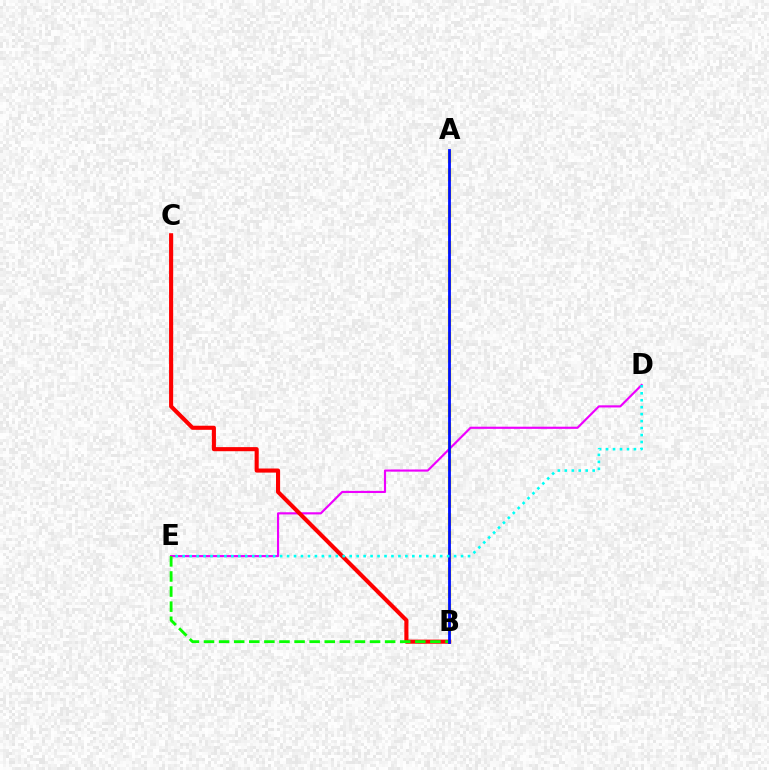{('A', 'B'): [{'color': '#fcf500', 'line_style': 'dashed', 'thickness': 2.46}, {'color': '#0010ff', 'line_style': 'solid', 'thickness': 2.02}], ('D', 'E'): [{'color': '#ee00ff', 'line_style': 'solid', 'thickness': 1.55}, {'color': '#00fff6', 'line_style': 'dotted', 'thickness': 1.89}], ('B', 'C'): [{'color': '#ff0000', 'line_style': 'solid', 'thickness': 2.95}], ('B', 'E'): [{'color': '#08ff00', 'line_style': 'dashed', 'thickness': 2.05}]}